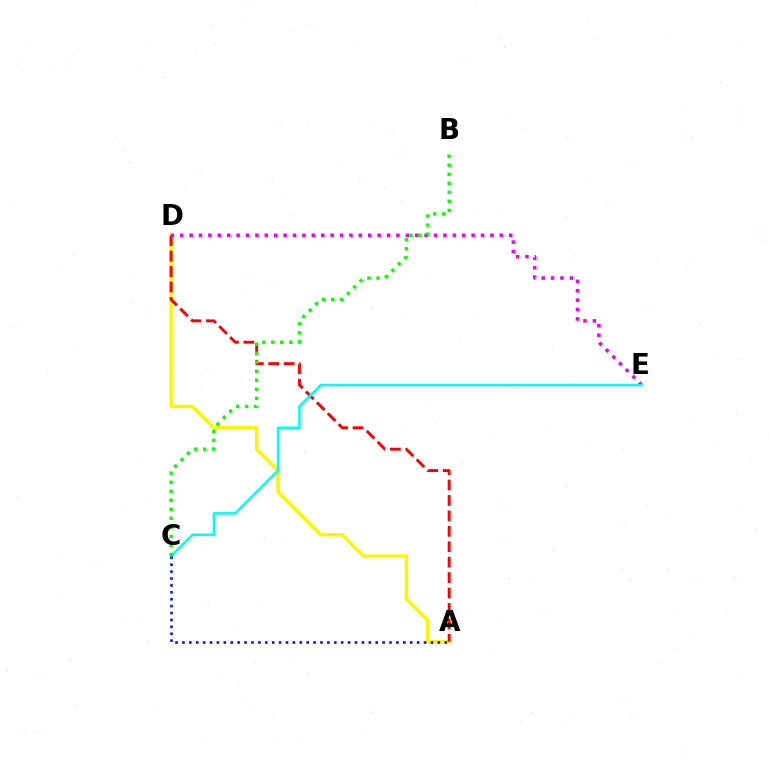{('A', 'D'): [{'color': '#fcf500', 'line_style': 'solid', 'thickness': 2.45}, {'color': '#ff0000', 'line_style': 'dashed', 'thickness': 2.1}], ('D', 'E'): [{'color': '#ee00ff', 'line_style': 'dotted', 'thickness': 2.55}], ('C', 'E'): [{'color': '#00fff6', 'line_style': 'solid', 'thickness': 1.82}], ('A', 'C'): [{'color': '#0010ff', 'line_style': 'dotted', 'thickness': 1.88}], ('B', 'C'): [{'color': '#08ff00', 'line_style': 'dotted', 'thickness': 2.45}]}